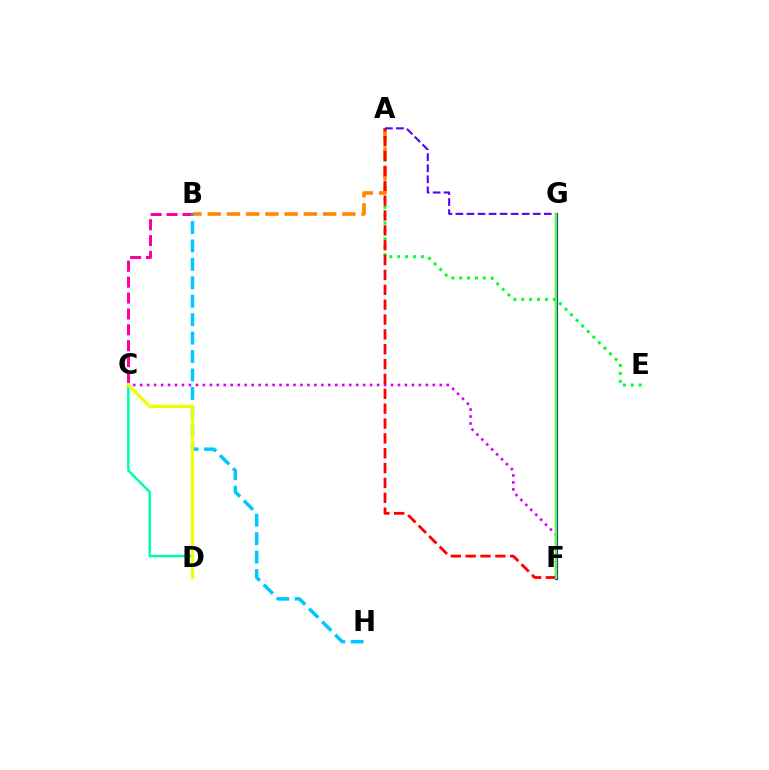{('A', 'E'): [{'color': '#00ff27', 'line_style': 'dotted', 'thickness': 2.14}], ('F', 'G'): [{'color': '#003fff', 'line_style': 'solid', 'thickness': 2.3}, {'color': '#66ff00', 'line_style': 'solid', 'thickness': 1.52}], ('C', 'D'): [{'color': '#00ffaf', 'line_style': 'solid', 'thickness': 1.78}, {'color': '#eeff00', 'line_style': 'solid', 'thickness': 2.3}], ('B', 'C'): [{'color': '#ff00a0', 'line_style': 'dashed', 'thickness': 2.16}], ('C', 'F'): [{'color': '#d600ff', 'line_style': 'dotted', 'thickness': 1.89}], ('A', 'B'): [{'color': '#ff8800', 'line_style': 'dashed', 'thickness': 2.61}], ('A', 'F'): [{'color': '#ff0000', 'line_style': 'dashed', 'thickness': 2.02}], ('A', 'G'): [{'color': '#4f00ff', 'line_style': 'dashed', 'thickness': 1.5}], ('B', 'H'): [{'color': '#00c7ff', 'line_style': 'dashed', 'thickness': 2.5}]}